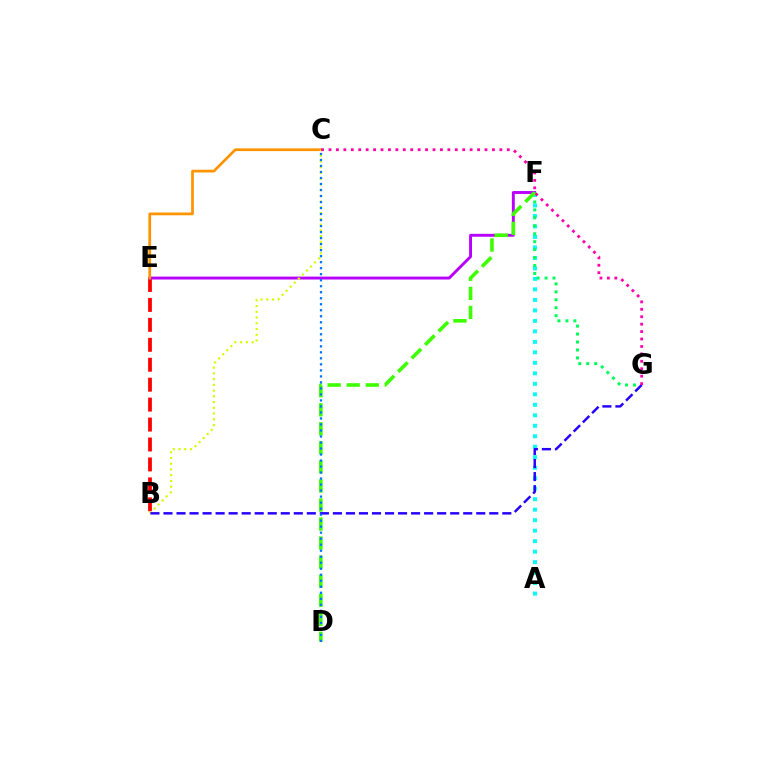{('B', 'E'): [{'color': '#ff0000', 'line_style': 'dashed', 'thickness': 2.71}], ('A', 'F'): [{'color': '#00fff6', 'line_style': 'dotted', 'thickness': 2.85}], ('E', 'F'): [{'color': '#b900ff', 'line_style': 'solid', 'thickness': 2.09}], ('F', 'G'): [{'color': '#00ff5c', 'line_style': 'dotted', 'thickness': 2.16}], ('C', 'E'): [{'color': '#ff9400', 'line_style': 'solid', 'thickness': 1.96}], ('D', 'F'): [{'color': '#3dff00', 'line_style': 'dashed', 'thickness': 2.59}], ('B', 'C'): [{'color': '#d1ff00', 'line_style': 'dotted', 'thickness': 1.56}], ('B', 'G'): [{'color': '#2500ff', 'line_style': 'dashed', 'thickness': 1.77}], ('C', 'G'): [{'color': '#ff00ac', 'line_style': 'dotted', 'thickness': 2.02}], ('C', 'D'): [{'color': '#0074ff', 'line_style': 'dotted', 'thickness': 1.63}]}